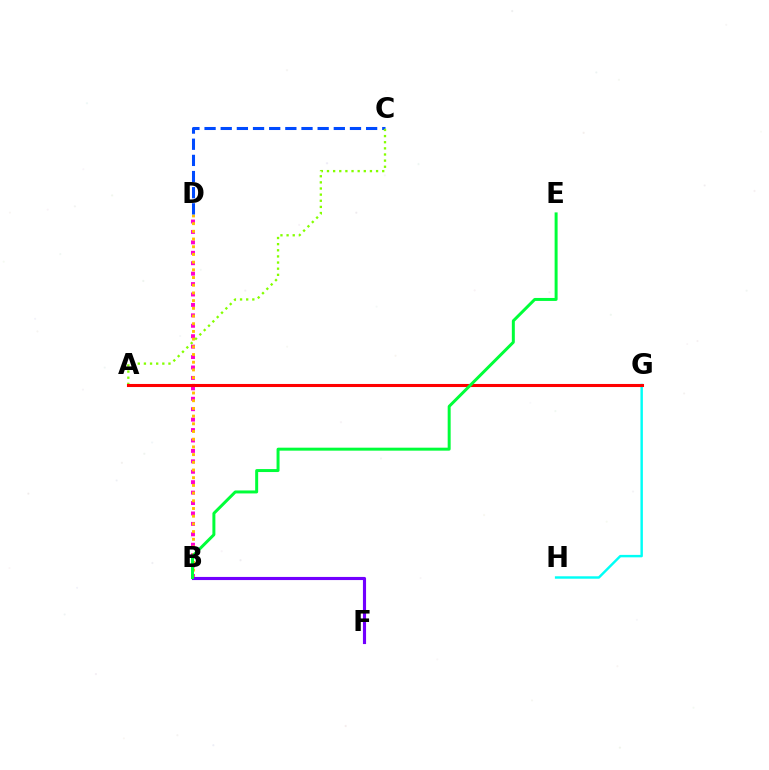{('B', 'D'): [{'color': '#ff00cf', 'line_style': 'dotted', 'thickness': 2.83}, {'color': '#ffbd00', 'line_style': 'dotted', 'thickness': 2.09}], ('G', 'H'): [{'color': '#00fff6', 'line_style': 'solid', 'thickness': 1.75}], ('C', 'D'): [{'color': '#004bff', 'line_style': 'dashed', 'thickness': 2.19}], ('A', 'C'): [{'color': '#84ff00', 'line_style': 'dotted', 'thickness': 1.67}], ('A', 'G'): [{'color': '#ff0000', 'line_style': 'solid', 'thickness': 2.21}], ('B', 'F'): [{'color': '#7200ff', 'line_style': 'solid', 'thickness': 2.25}], ('B', 'E'): [{'color': '#00ff39', 'line_style': 'solid', 'thickness': 2.14}]}